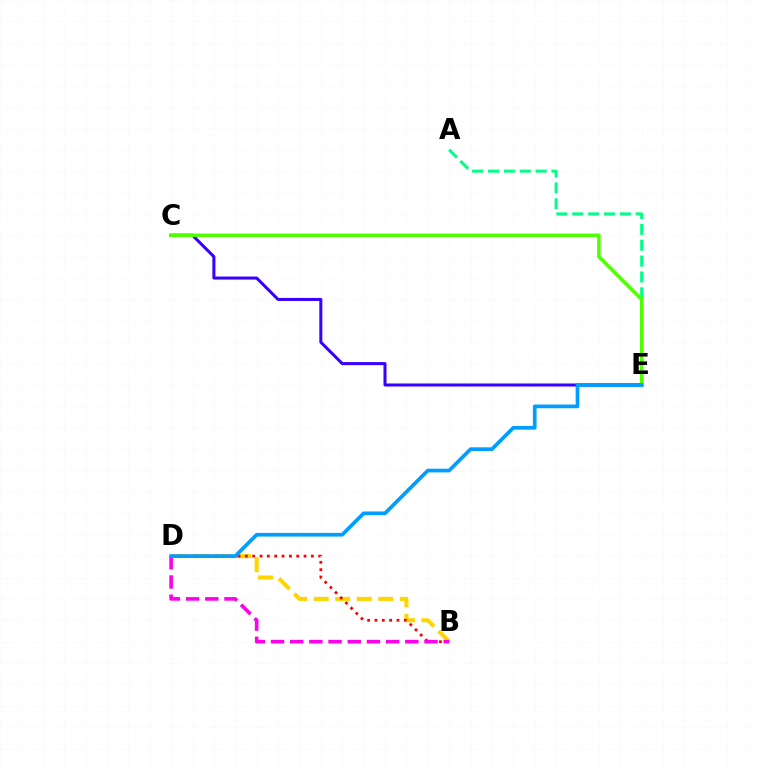{('A', 'E'): [{'color': '#00ff86', 'line_style': 'dashed', 'thickness': 2.16}], ('C', 'E'): [{'color': '#3700ff', 'line_style': 'solid', 'thickness': 2.18}, {'color': '#4fff00', 'line_style': 'solid', 'thickness': 2.5}], ('B', 'D'): [{'color': '#ffd500', 'line_style': 'dashed', 'thickness': 2.93}, {'color': '#ff0000', 'line_style': 'dotted', 'thickness': 1.99}, {'color': '#ff00ed', 'line_style': 'dashed', 'thickness': 2.61}], ('D', 'E'): [{'color': '#009eff', 'line_style': 'solid', 'thickness': 2.66}]}